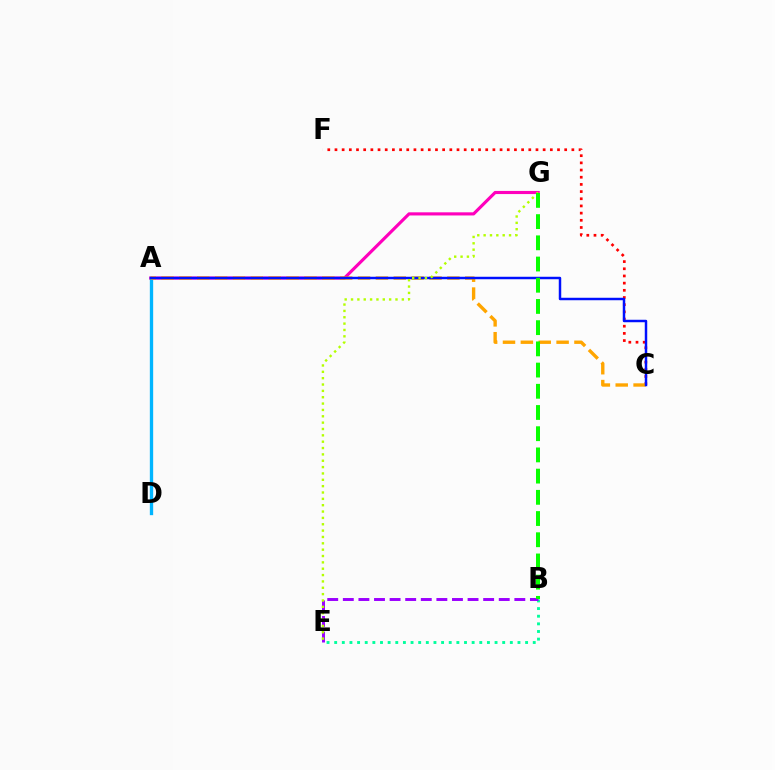{('C', 'F'): [{'color': '#ff0000', 'line_style': 'dotted', 'thickness': 1.95}], ('B', 'E'): [{'color': '#00ff9d', 'line_style': 'dotted', 'thickness': 2.08}, {'color': '#9b00ff', 'line_style': 'dashed', 'thickness': 2.12}], ('A', 'G'): [{'color': '#ff00bd', 'line_style': 'solid', 'thickness': 2.26}], ('A', 'D'): [{'color': '#00b5ff', 'line_style': 'solid', 'thickness': 2.39}], ('A', 'C'): [{'color': '#ffa500', 'line_style': 'dashed', 'thickness': 2.43}, {'color': '#0010ff', 'line_style': 'solid', 'thickness': 1.78}], ('E', 'G'): [{'color': '#b3ff00', 'line_style': 'dotted', 'thickness': 1.73}], ('B', 'G'): [{'color': '#08ff00', 'line_style': 'dashed', 'thickness': 2.88}]}